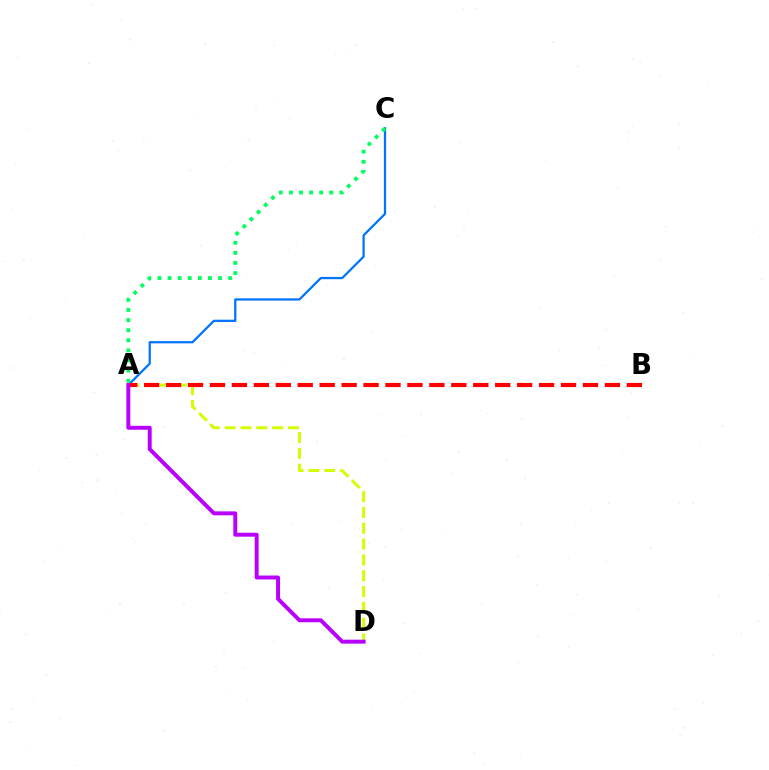{('A', 'D'): [{'color': '#d1ff00', 'line_style': 'dashed', 'thickness': 2.15}, {'color': '#b900ff', 'line_style': 'solid', 'thickness': 2.83}], ('A', 'C'): [{'color': '#0074ff', 'line_style': 'solid', 'thickness': 1.63}, {'color': '#00ff5c', 'line_style': 'dotted', 'thickness': 2.74}], ('A', 'B'): [{'color': '#ff0000', 'line_style': 'dashed', 'thickness': 2.98}]}